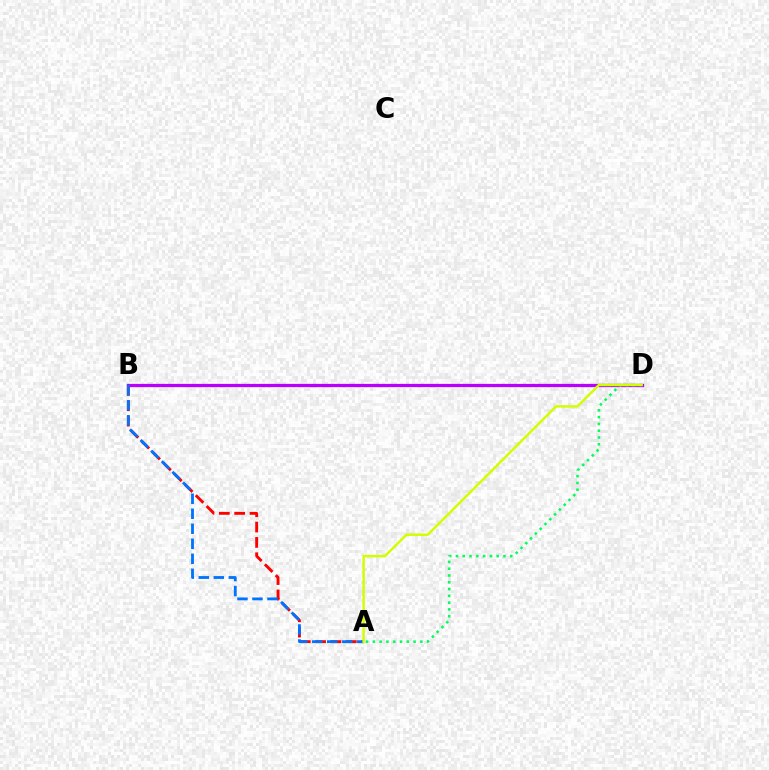{('B', 'D'): [{'color': '#b900ff', 'line_style': 'solid', 'thickness': 2.34}], ('A', 'D'): [{'color': '#00ff5c', 'line_style': 'dotted', 'thickness': 1.84}, {'color': '#d1ff00', 'line_style': 'solid', 'thickness': 1.76}], ('A', 'B'): [{'color': '#ff0000', 'line_style': 'dashed', 'thickness': 2.09}, {'color': '#0074ff', 'line_style': 'dashed', 'thickness': 2.04}]}